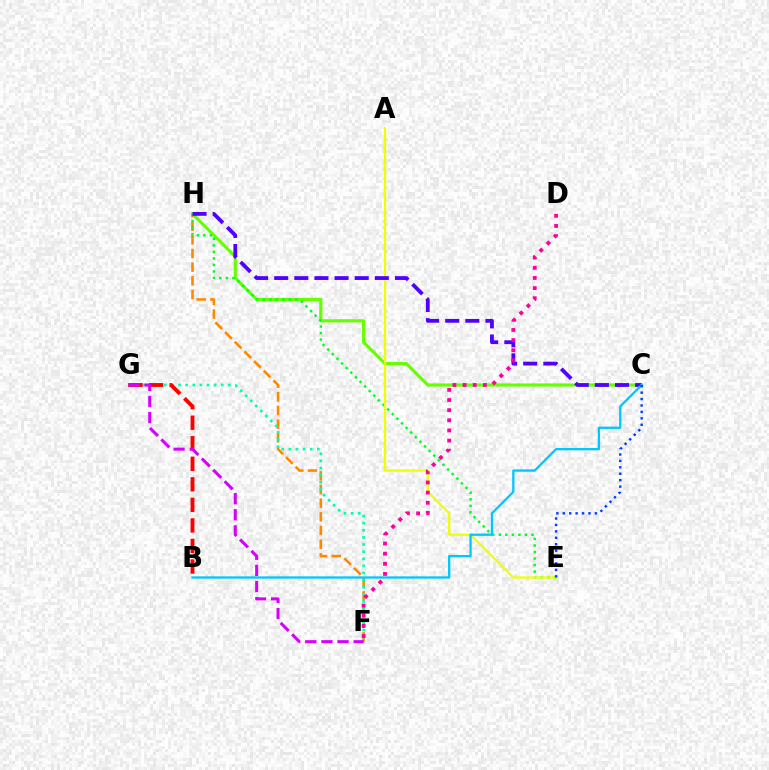{('C', 'H'): [{'color': '#66ff00', 'line_style': 'solid', 'thickness': 2.29}, {'color': '#4f00ff', 'line_style': 'dashed', 'thickness': 2.73}], ('F', 'H'): [{'color': '#ff8800', 'line_style': 'dashed', 'thickness': 1.86}], ('F', 'G'): [{'color': '#00ffaf', 'line_style': 'dotted', 'thickness': 1.93}, {'color': '#d600ff', 'line_style': 'dashed', 'thickness': 2.19}], ('E', 'H'): [{'color': '#00ff27', 'line_style': 'dotted', 'thickness': 1.77}], ('A', 'E'): [{'color': '#eeff00', 'line_style': 'solid', 'thickness': 1.62}], ('B', 'C'): [{'color': '#00c7ff', 'line_style': 'solid', 'thickness': 1.66}], ('D', 'F'): [{'color': '#ff00a0', 'line_style': 'dotted', 'thickness': 2.76}], ('B', 'G'): [{'color': '#ff0000', 'line_style': 'dashed', 'thickness': 2.79}], ('C', 'E'): [{'color': '#003fff', 'line_style': 'dotted', 'thickness': 1.75}]}